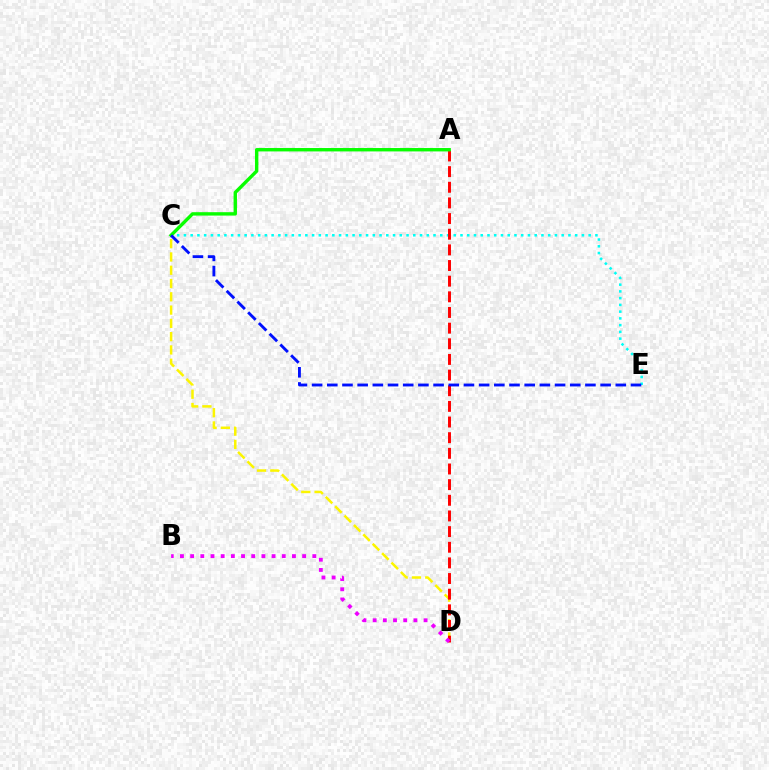{('C', 'D'): [{'color': '#fcf500', 'line_style': 'dashed', 'thickness': 1.8}], ('C', 'E'): [{'color': '#00fff6', 'line_style': 'dotted', 'thickness': 1.83}, {'color': '#0010ff', 'line_style': 'dashed', 'thickness': 2.06}], ('A', 'D'): [{'color': '#ff0000', 'line_style': 'dashed', 'thickness': 2.13}], ('A', 'C'): [{'color': '#08ff00', 'line_style': 'solid', 'thickness': 2.44}], ('B', 'D'): [{'color': '#ee00ff', 'line_style': 'dotted', 'thickness': 2.77}]}